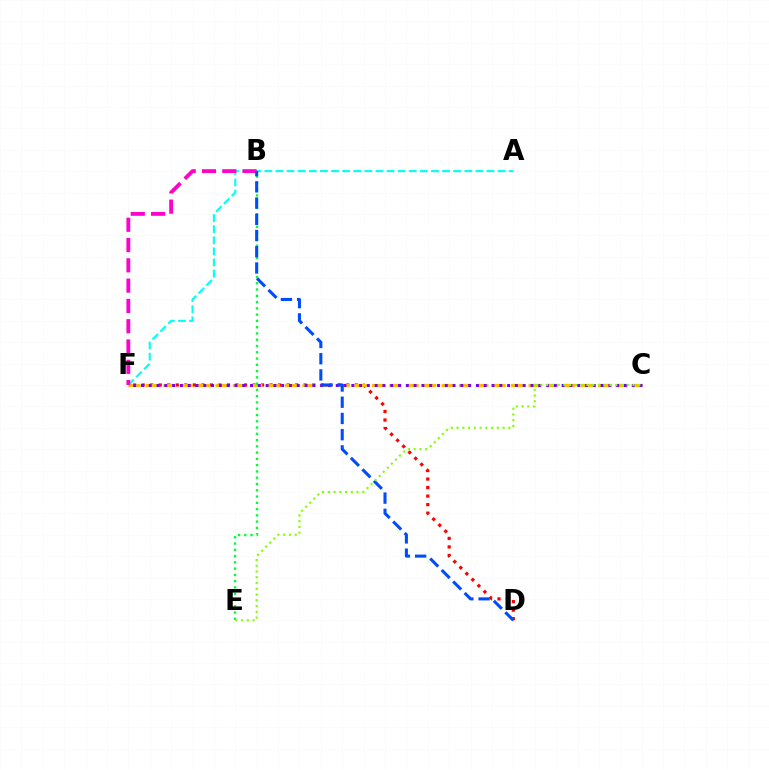{('D', 'F'): [{'color': '#ff0000', 'line_style': 'dotted', 'thickness': 2.32}], ('A', 'F'): [{'color': '#00fff6', 'line_style': 'dashed', 'thickness': 1.51}], ('C', 'F'): [{'color': '#ffbd00', 'line_style': 'dashed', 'thickness': 2.36}, {'color': '#7200ff', 'line_style': 'dotted', 'thickness': 2.12}], ('B', 'F'): [{'color': '#ff00cf', 'line_style': 'dashed', 'thickness': 2.76}], ('B', 'E'): [{'color': '#00ff39', 'line_style': 'dotted', 'thickness': 1.7}], ('B', 'D'): [{'color': '#004bff', 'line_style': 'dashed', 'thickness': 2.2}], ('C', 'E'): [{'color': '#84ff00', 'line_style': 'dotted', 'thickness': 1.56}]}